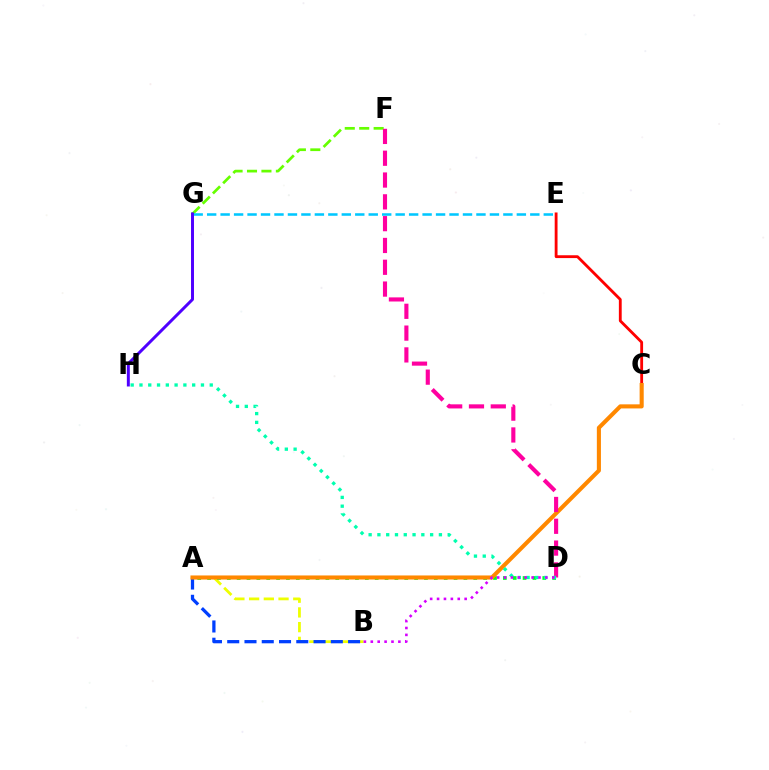{('A', 'B'): [{'color': '#eeff00', 'line_style': 'dashed', 'thickness': 2.0}, {'color': '#003fff', 'line_style': 'dashed', 'thickness': 2.35}], ('A', 'D'): [{'color': '#00ff27', 'line_style': 'dotted', 'thickness': 2.68}], ('F', 'G'): [{'color': '#66ff00', 'line_style': 'dashed', 'thickness': 1.96}], ('E', 'G'): [{'color': '#00c7ff', 'line_style': 'dashed', 'thickness': 1.83}], ('C', 'E'): [{'color': '#ff0000', 'line_style': 'solid', 'thickness': 2.04}], ('G', 'H'): [{'color': '#4f00ff', 'line_style': 'solid', 'thickness': 2.13}], ('A', 'C'): [{'color': '#ff8800', 'line_style': 'solid', 'thickness': 2.94}], ('D', 'F'): [{'color': '#ff00a0', 'line_style': 'dashed', 'thickness': 2.96}], ('D', 'H'): [{'color': '#00ffaf', 'line_style': 'dotted', 'thickness': 2.39}], ('B', 'D'): [{'color': '#d600ff', 'line_style': 'dotted', 'thickness': 1.87}]}